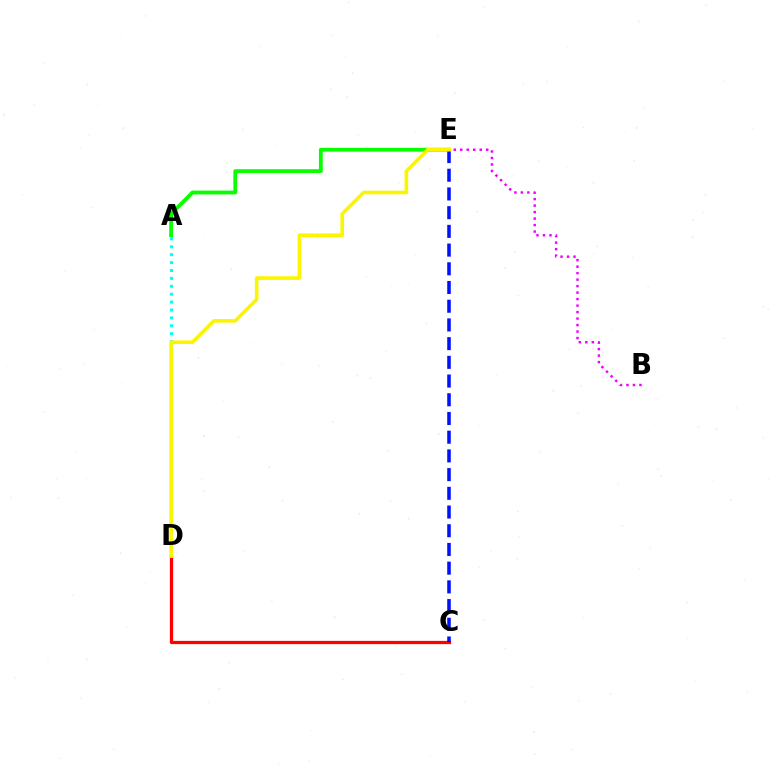{('C', 'D'): [{'color': '#ff0000', 'line_style': 'solid', 'thickness': 2.34}], ('B', 'E'): [{'color': '#ee00ff', 'line_style': 'dotted', 'thickness': 1.76}], ('A', 'E'): [{'color': '#08ff00', 'line_style': 'solid', 'thickness': 2.76}], ('C', 'E'): [{'color': '#0010ff', 'line_style': 'dashed', 'thickness': 2.54}], ('A', 'D'): [{'color': '#00fff6', 'line_style': 'dotted', 'thickness': 2.15}], ('D', 'E'): [{'color': '#fcf500', 'line_style': 'solid', 'thickness': 2.61}]}